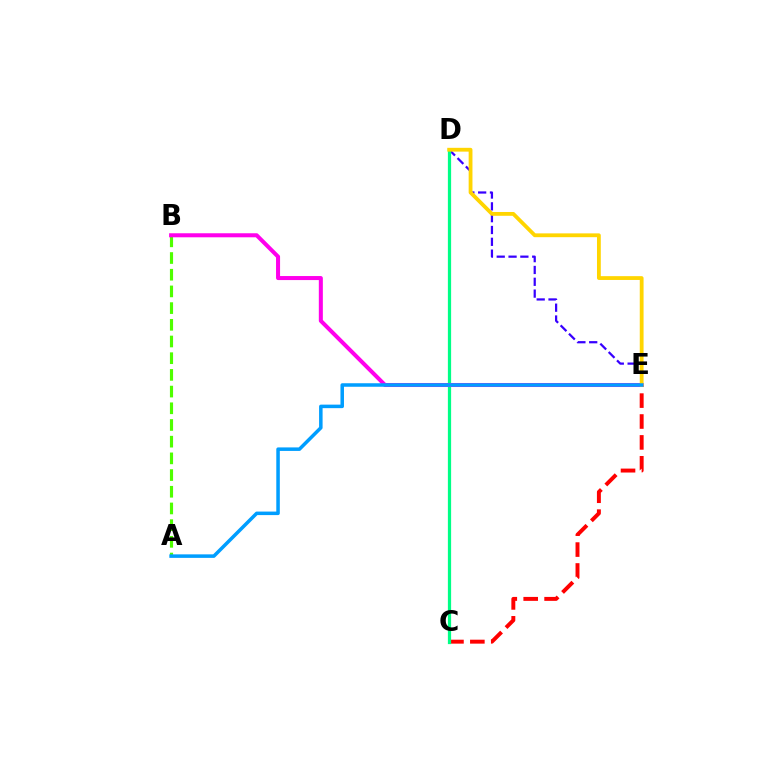{('A', 'B'): [{'color': '#4fff00', 'line_style': 'dashed', 'thickness': 2.27}], ('D', 'E'): [{'color': '#3700ff', 'line_style': 'dashed', 'thickness': 1.61}, {'color': '#ffd500', 'line_style': 'solid', 'thickness': 2.74}], ('C', 'E'): [{'color': '#ff0000', 'line_style': 'dashed', 'thickness': 2.84}], ('C', 'D'): [{'color': '#00ff86', 'line_style': 'solid', 'thickness': 2.33}], ('B', 'E'): [{'color': '#ff00ed', 'line_style': 'solid', 'thickness': 2.9}], ('A', 'E'): [{'color': '#009eff', 'line_style': 'solid', 'thickness': 2.53}]}